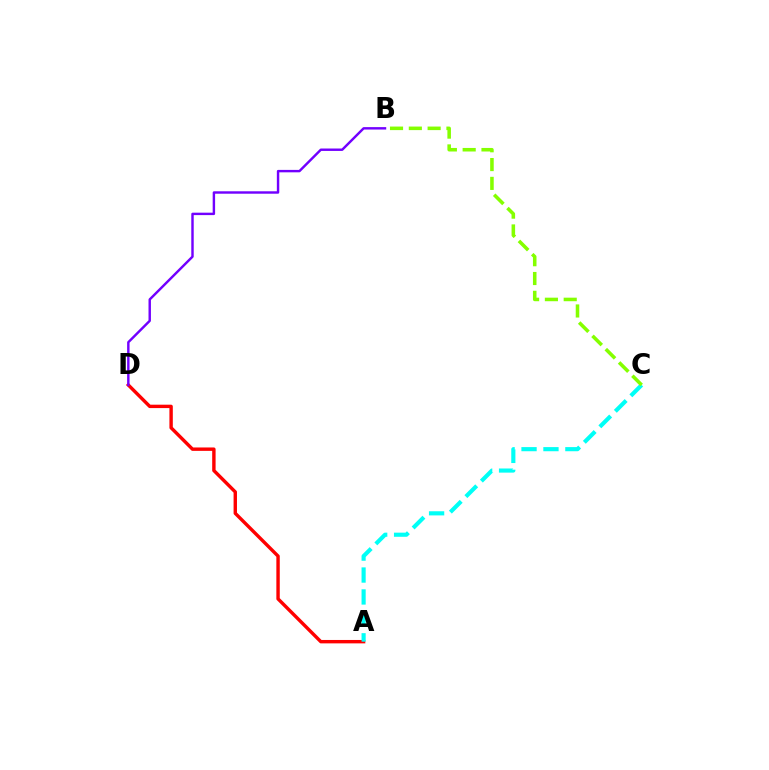{('A', 'D'): [{'color': '#ff0000', 'line_style': 'solid', 'thickness': 2.45}], ('A', 'C'): [{'color': '#00fff6', 'line_style': 'dashed', 'thickness': 2.98}], ('B', 'C'): [{'color': '#84ff00', 'line_style': 'dashed', 'thickness': 2.56}], ('B', 'D'): [{'color': '#7200ff', 'line_style': 'solid', 'thickness': 1.75}]}